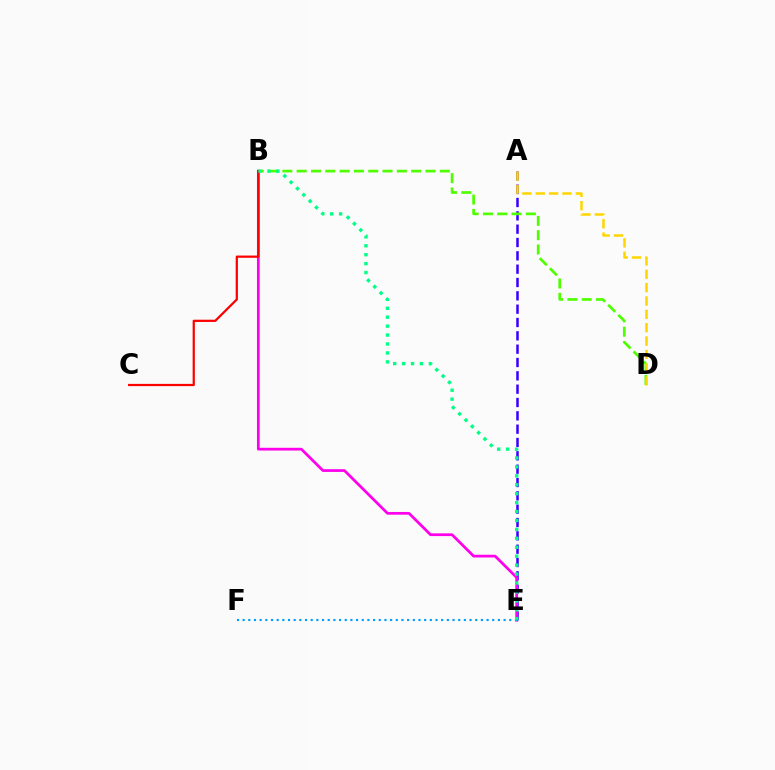{('A', 'E'): [{'color': '#3700ff', 'line_style': 'dashed', 'thickness': 1.81}], ('B', 'D'): [{'color': '#4fff00', 'line_style': 'dashed', 'thickness': 1.94}], ('B', 'E'): [{'color': '#ff00ed', 'line_style': 'solid', 'thickness': 1.97}, {'color': '#00ff86', 'line_style': 'dotted', 'thickness': 2.43}], ('B', 'C'): [{'color': '#ff0000', 'line_style': 'solid', 'thickness': 1.61}], ('E', 'F'): [{'color': '#009eff', 'line_style': 'dotted', 'thickness': 1.54}], ('A', 'D'): [{'color': '#ffd500', 'line_style': 'dashed', 'thickness': 1.81}]}